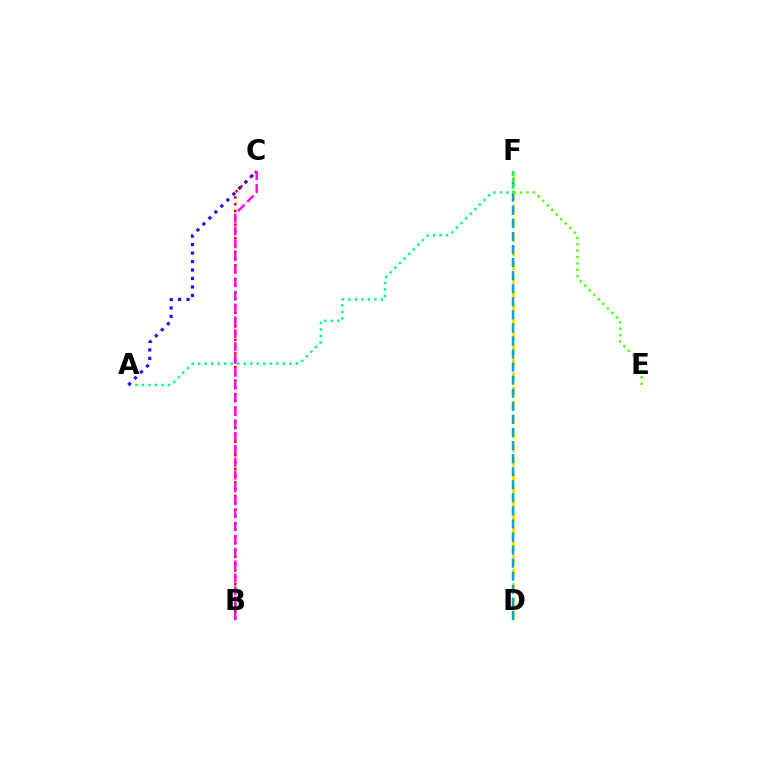{('D', 'F'): [{'color': '#ffd500', 'line_style': 'dashed', 'thickness': 1.9}, {'color': '#009eff', 'line_style': 'dashed', 'thickness': 1.78}], ('B', 'C'): [{'color': '#ff0000', 'line_style': 'dotted', 'thickness': 1.84}, {'color': '#ff00ed', 'line_style': 'dashed', 'thickness': 1.75}], ('A', 'F'): [{'color': '#00ff86', 'line_style': 'dotted', 'thickness': 1.77}], ('A', 'C'): [{'color': '#3700ff', 'line_style': 'dotted', 'thickness': 2.3}], ('E', 'F'): [{'color': '#4fff00', 'line_style': 'dotted', 'thickness': 1.74}]}